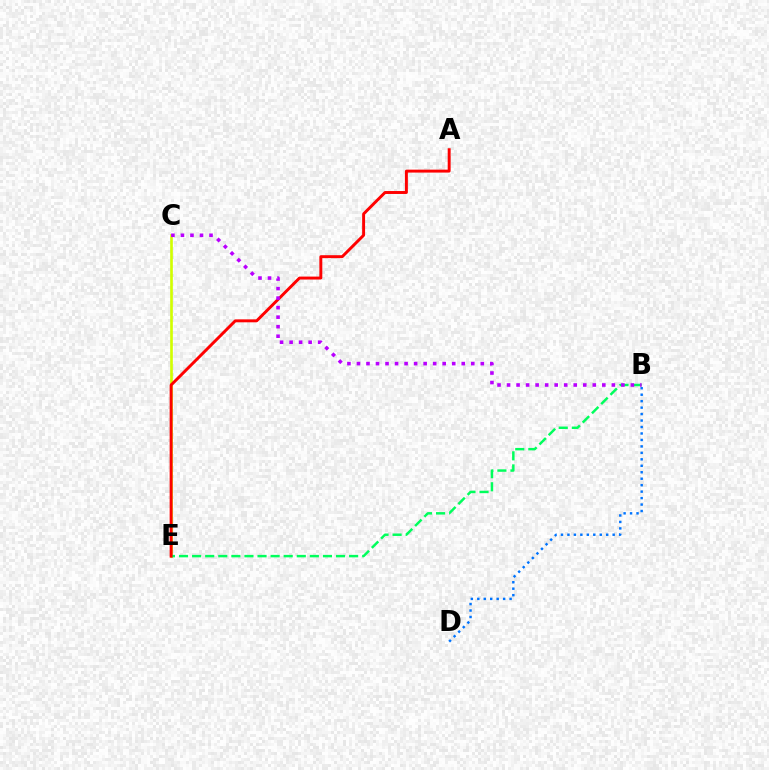{('C', 'E'): [{'color': '#d1ff00', 'line_style': 'solid', 'thickness': 1.91}], ('B', 'D'): [{'color': '#0074ff', 'line_style': 'dotted', 'thickness': 1.76}], ('B', 'E'): [{'color': '#00ff5c', 'line_style': 'dashed', 'thickness': 1.78}], ('A', 'E'): [{'color': '#ff0000', 'line_style': 'solid', 'thickness': 2.11}], ('B', 'C'): [{'color': '#b900ff', 'line_style': 'dotted', 'thickness': 2.59}]}